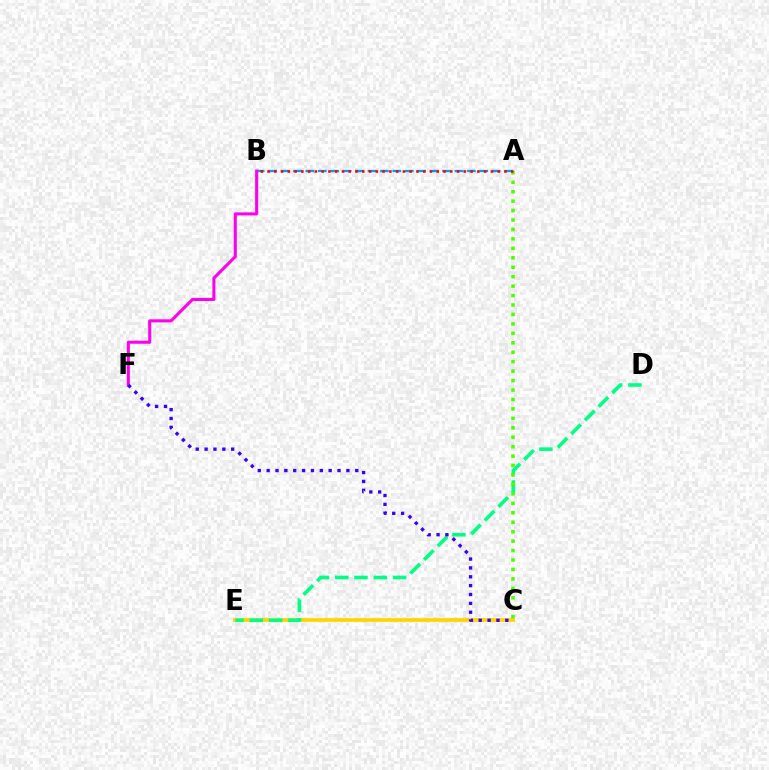{('A', 'B'): [{'color': '#009eff', 'line_style': 'dashed', 'thickness': 1.69}, {'color': '#ff0000', 'line_style': 'dotted', 'thickness': 1.84}], ('C', 'E'): [{'color': '#ffd500', 'line_style': 'solid', 'thickness': 2.71}], ('D', 'E'): [{'color': '#00ff86', 'line_style': 'dashed', 'thickness': 2.62}], ('A', 'C'): [{'color': '#4fff00', 'line_style': 'dotted', 'thickness': 2.57}], ('B', 'F'): [{'color': '#ff00ed', 'line_style': 'solid', 'thickness': 2.21}], ('C', 'F'): [{'color': '#3700ff', 'line_style': 'dotted', 'thickness': 2.41}]}